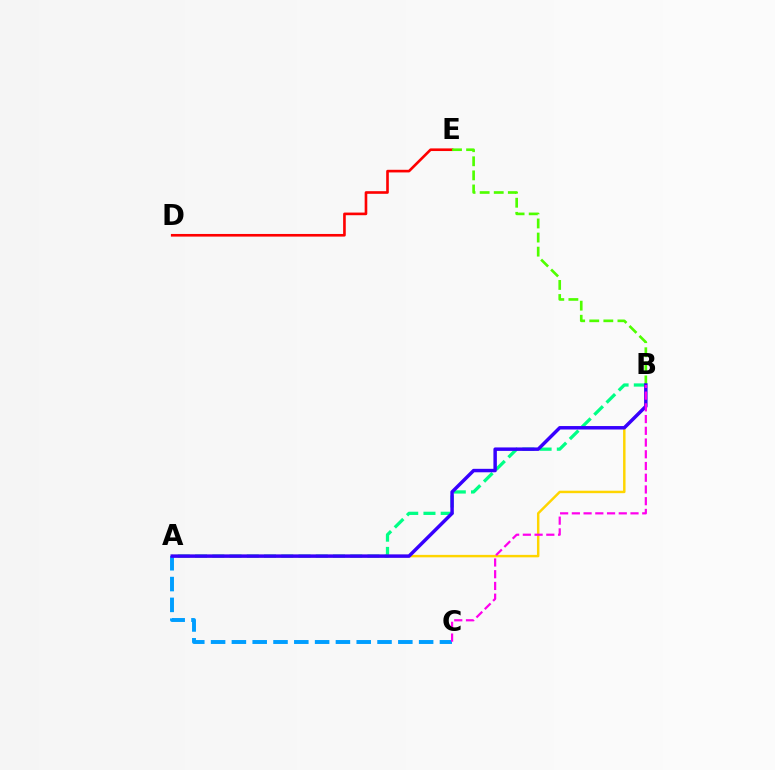{('D', 'E'): [{'color': '#ff0000', 'line_style': 'solid', 'thickness': 1.9}], ('A', 'B'): [{'color': '#00ff86', 'line_style': 'dashed', 'thickness': 2.34}, {'color': '#ffd500', 'line_style': 'solid', 'thickness': 1.77}, {'color': '#3700ff', 'line_style': 'solid', 'thickness': 2.49}], ('B', 'E'): [{'color': '#4fff00', 'line_style': 'dashed', 'thickness': 1.91}], ('A', 'C'): [{'color': '#009eff', 'line_style': 'dashed', 'thickness': 2.83}], ('B', 'C'): [{'color': '#ff00ed', 'line_style': 'dashed', 'thickness': 1.59}]}